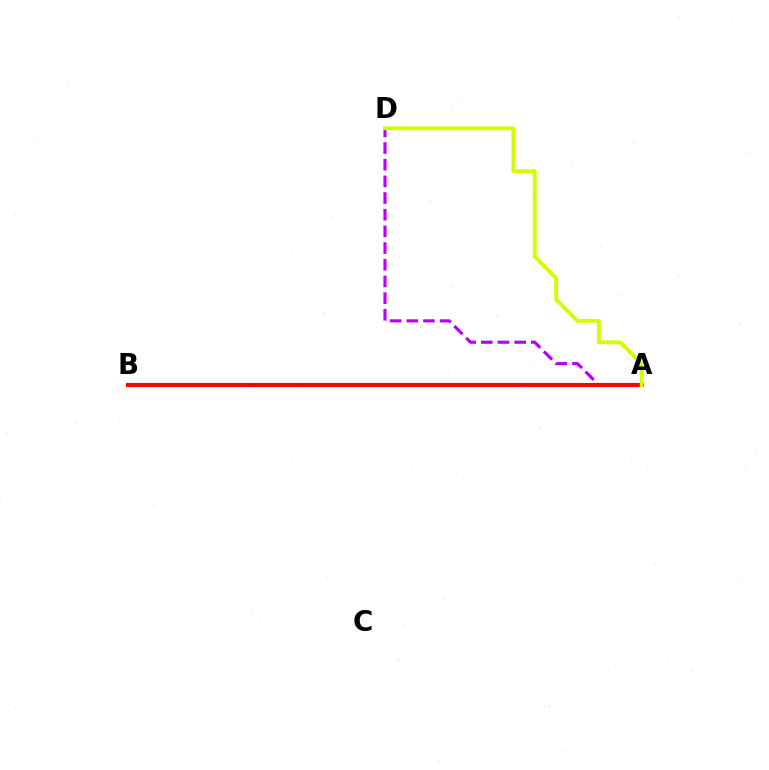{('A', 'B'): [{'color': '#0074ff', 'line_style': 'dashed', 'thickness': 2.84}, {'color': '#00ff5c', 'line_style': 'dashed', 'thickness': 2.01}, {'color': '#ff0000', 'line_style': 'solid', 'thickness': 2.94}], ('A', 'D'): [{'color': '#b900ff', 'line_style': 'dashed', 'thickness': 2.27}, {'color': '#d1ff00', 'line_style': 'solid', 'thickness': 2.76}]}